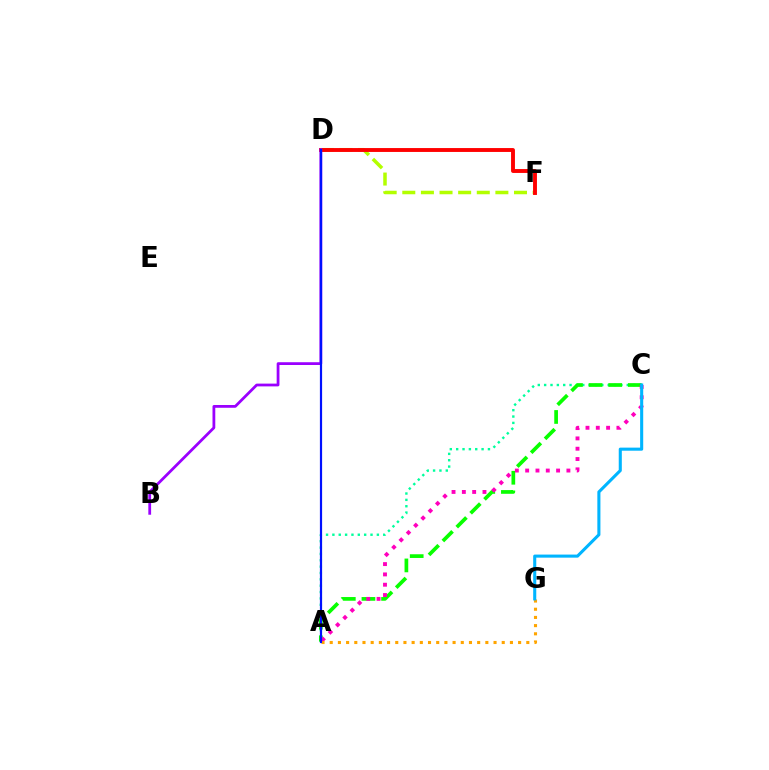{('D', 'F'): [{'color': '#b3ff00', 'line_style': 'dashed', 'thickness': 2.53}, {'color': '#ff0000', 'line_style': 'solid', 'thickness': 2.8}], ('A', 'C'): [{'color': '#00ff9d', 'line_style': 'dotted', 'thickness': 1.73}, {'color': '#08ff00', 'line_style': 'dashed', 'thickness': 2.67}, {'color': '#ff00bd', 'line_style': 'dotted', 'thickness': 2.8}], ('B', 'D'): [{'color': '#9b00ff', 'line_style': 'solid', 'thickness': 2.0}], ('A', 'G'): [{'color': '#ffa500', 'line_style': 'dotted', 'thickness': 2.23}], ('A', 'D'): [{'color': '#0010ff', 'line_style': 'solid', 'thickness': 1.58}], ('C', 'G'): [{'color': '#00b5ff', 'line_style': 'solid', 'thickness': 2.22}]}